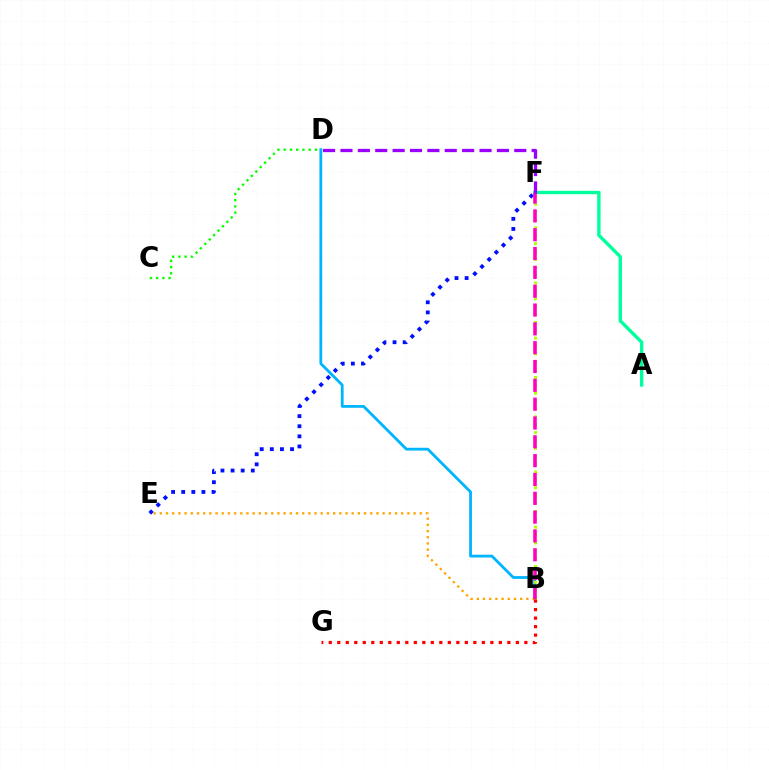{('B', 'D'): [{'color': '#00b5ff', 'line_style': 'solid', 'thickness': 2.01}], ('C', 'D'): [{'color': '#08ff00', 'line_style': 'dotted', 'thickness': 1.69}], ('A', 'F'): [{'color': '#00ff9d', 'line_style': 'solid', 'thickness': 2.43}], ('E', 'F'): [{'color': '#0010ff', 'line_style': 'dotted', 'thickness': 2.75}], ('B', 'F'): [{'color': '#b3ff00', 'line_style': 'dotted', 'thickness': 2.14}, {'color': '#ff00bd', 'line_style': 'dashed', 'thickness': 2.56}], ('B', 'E'): [{'color': '#ffa500', 'line_style': 'dotted', 'thickness': 1.68}], ('B', 'G'): [{'color': '#ff0000', 'line_style': 'dotted', 'thickness': 2.31}], ('D', 'F'): [{'color': '#9b00ff', 'line_style': 'dashed', 'thickness': 2.36}]}